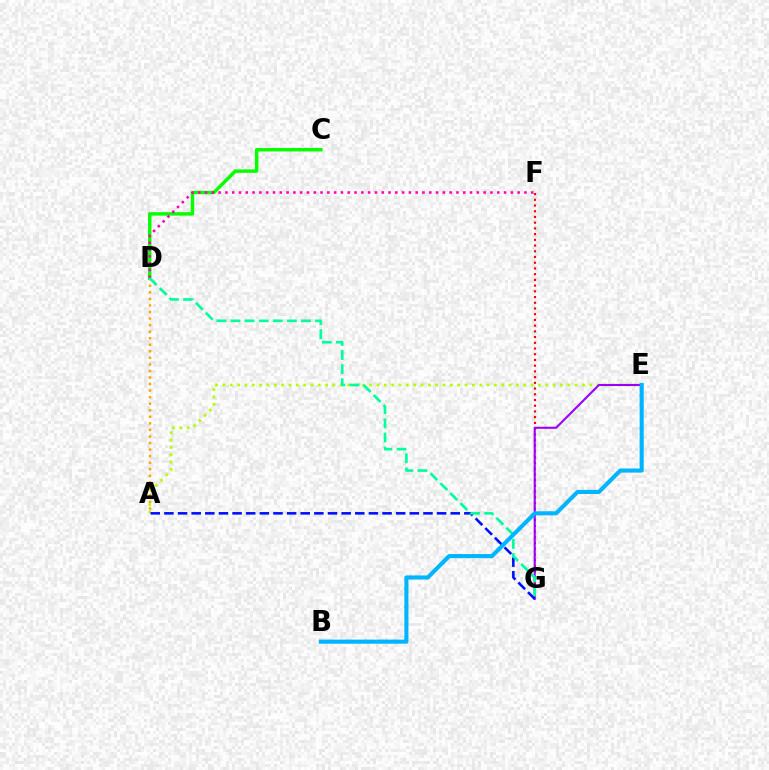{('F', 'G'): [{'color': '#ff0000', 'line_style': 'dotted', 'thickness': 1.55}], ('A', 'D'): [{'color': '#ffa500', 'line_style': 'dotted', 'thickness': 1.78}], ('A', 'E'): [{'color': '#b3ff00', 'line_style': 'dotted', 'thickness': 1.99}], ('C', 'D'): [{'color': '#08ff00', 'line_style': 'solid', 'thickness': 2.49}], ('E', 'G'): [{'color': '#9b00ff', 'line_style': 'solid', 'thickness': 1.51}], ('D', 'F'): [{'color': '#ff00bd', 'line_style': 'dotted', 'thickness': 1.85}], ('A', 'G'): [{'color': '#0010ff', 'line_style': 'dashed', 'thickness': 1.85}], ('D', 'G'): [{'color': '#00ff9d', 'line_style': 'dashed', 'thickness': 1.91}], ('B', 'E'): [{'color': '#00b5ff', 'line_style': 'solid', 'thickness': 2.96}]}